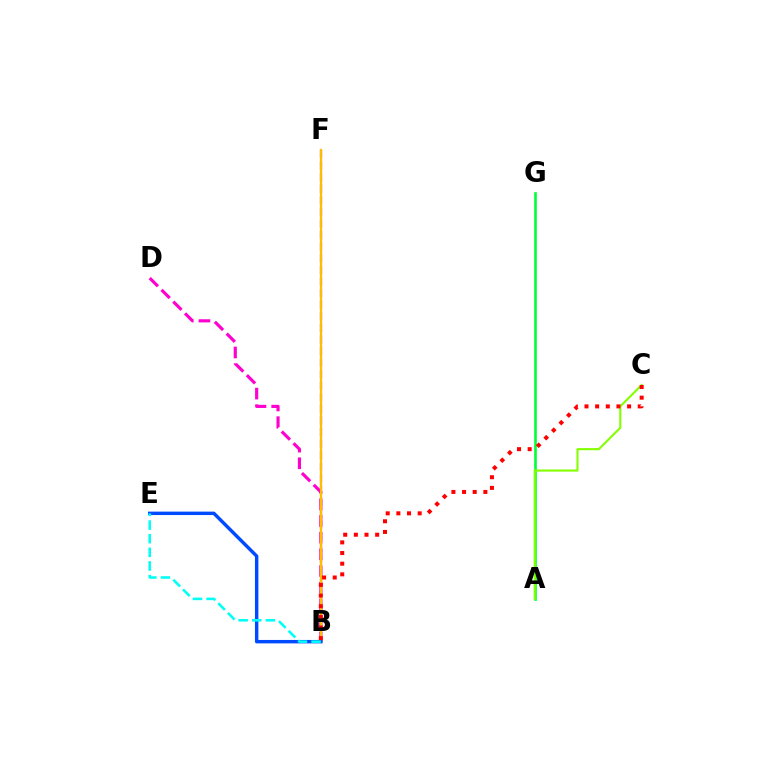{('B', 'D'): [{'color': '#ff00cf', 'line_style': 'dashed', 'thickness': 2.26}], ('A', 'G'): [{'color': '#00ff39', 'line_style': 'solid', 'thickness': 1.9}], ('B', 'F'): [{'color': '#7200ff', 'line_style': 'dashed', 'thickness': 1.57}, {'color': '#ffbd00', 'line_style': 'solid', 'thickness': 1.67}], ('B', 'E'): [{'color': '#004bff', 'line_style': 'solid', 'thickness': 2.47}, {'color': '#00fff6', 'line_style': 'dashed', 'thickness': 1.85}], ('A', 'C'): [{'color': '#84ff00', 'line_style': 'solid', 'thickness': 1.52}], ('B', 'C'): [{'color': '#ff0000', 'line_style': 'dotted', 'thickness': 2.89}]}